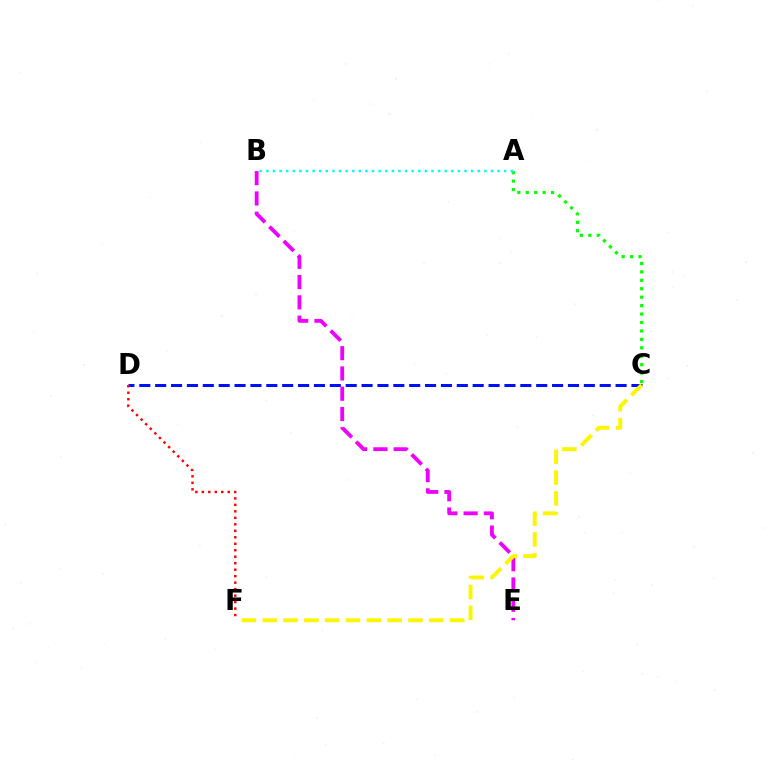{('C', 'D'): [{'color': '#0010ff', 'line_style': 'dashed', 'thickness': 2.16}], ('B', 'E'): [{'color': '#ee00ff', 'line_style': 'dashed', 'thickness': 2.75}], ('A', 'C'): [{'color': '#08ff00', 'line_style': 'dotted', 'thickness': 2.29}], ('D', 'F'): [{'color': '#ff0000', 'line_style': 'dotted', 'thickness': 1.76}], ('A', 'B'): [{'color': '#00fff6', 'line_style': 'dotted', 'thickness': 1.79}], ('C', 'F'): [{'color': '#fcf500', 'line_style': 'dashed', 'thickness': 2.83}]}